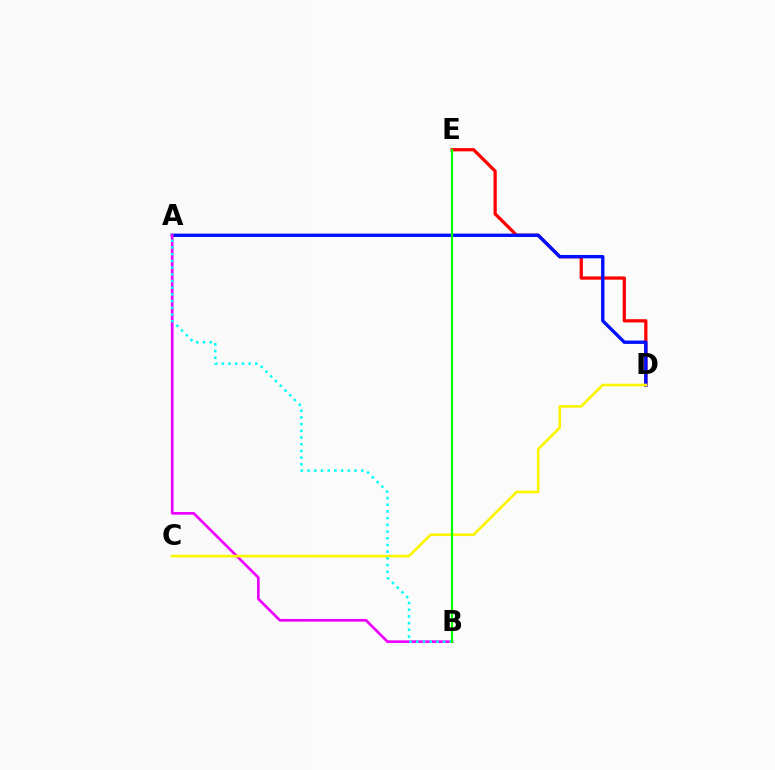{('D', 'E'): [{'color': '#ff0000', 'line_style': 'solid', 'thickness': 2.33}], ('A', 'D'): [{'color': '#0010ff', 'line_style': 'solid', 'thickness': 2.41}], ('A', 'B'): [{'color': '#ee00ff', 'line_style': 'solid', 'thickness': 1.93}, {'color': '#00fff6', 'line_style': 'dotted', 'thickness': 1.82}], ('C', 'D'): [{'color': '#fcf500', 'line_style': 'solid', 'thickness': 1.91}], ('B', 'E'): [{'color': '#08ff00', 'line_style': 'solid', 'thickness': 1.59}]}